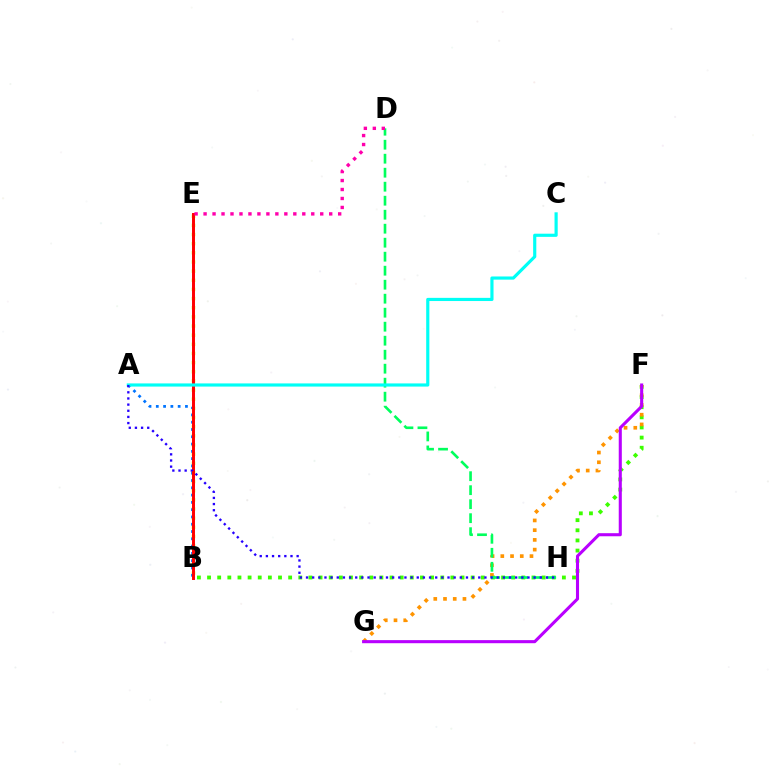{('B', 'E'): [{'color': '#d1ff00', 'line_style': 'dotted', 'thickness': 2.49}, {'color': '#ff0000', 'line_style': 'solid', 'thickness': 2.13}], ('B', 'F'): [{'color': '#3dff00', 'line_style': 'dotted', 'thickness': 2.75}], ('F', 'G'): [{'color': '#ff9400', 'line_style': 'dotted', 'thickness': 2.64}, {'color': '#b900ff', 'line_style': 'solid', 'thickness': 2.22}], ('D', 'H'): [{'color': '#00ff5c', 'line_style': 'dashed', 'thickness': 1.9}], ('A', 'B'): [{'color': '#0074ff', 'line_style': 'dotted', 'thickness': 1.98}], ('A', 'C'): [{'color': '#00fff6', 'line_style': 'solid', 'thickness': 2.28}], ('A', 'H'): [{'color': '#2500ff', 'line_style': 'dotted', 'thickness': 1.67}], ('D', 'E'): [{'color': '#ff00ac', 'line_style': 'dotted', 'thickness': 2.44}]}